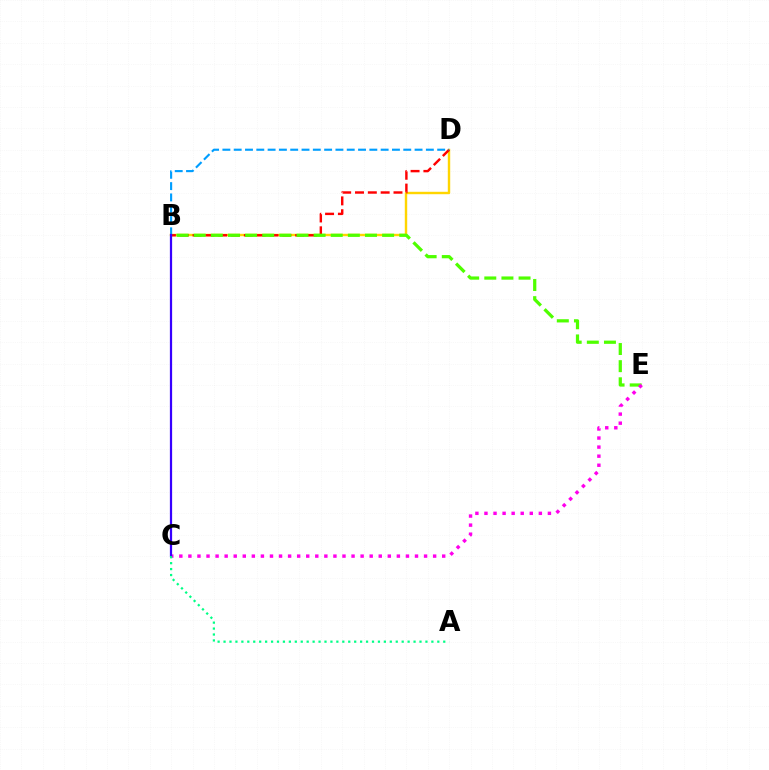{('B', 'D'): [{'color': '#ffd500', 'line_style': 'solid', 'thickness': 1.74}, {'color': '#ff0000', 'line_style': 'dashed', 'thickness': 1.74}, {'color': '#009eff', 'line_style': 'dashed', 'thickness': 1.54}], ('B', 'E'): [{'color': '#4fff00', 'line_style': 'dashed', 'thickness': 2.33}], ('C', 'E'): [{'color': '#ff00ed', 'line_style': 'dotted', 'thickness': 2.46}], ('B', 'C'): [{'color': '#3700ff', 'line_style': 'solid', 'thickness': 1.61}], ('A', 'C'): [{'color': '#00ff86', 'line_style': 'dotted', 'thickness': 1.61}]}